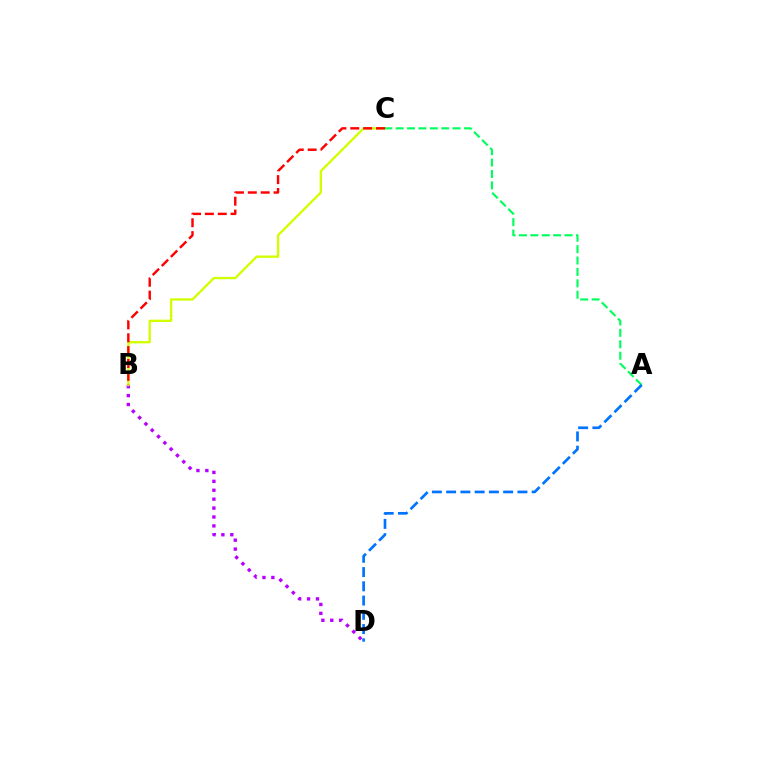{('B', 'D'): [{'color': '#b900ff', 'line_style': 'dotted', 'thickness': 2.42}], ('B', 'C'): [{'color': '#d1ff00', 'line_style': 'solid', 'thickness': 1.68}, {'color': '#ff0000', 'line_style': 'dashed', 'thickness': 1.75}], ('A', 'C'): [{'color': '#00ff5c', 'line_style': 'dashed', 'thickness': 1.55}], ('A', 'D'): [{'color': '#0074ff', 'line_style': 'dashed', 'thickness': 1.94}]}